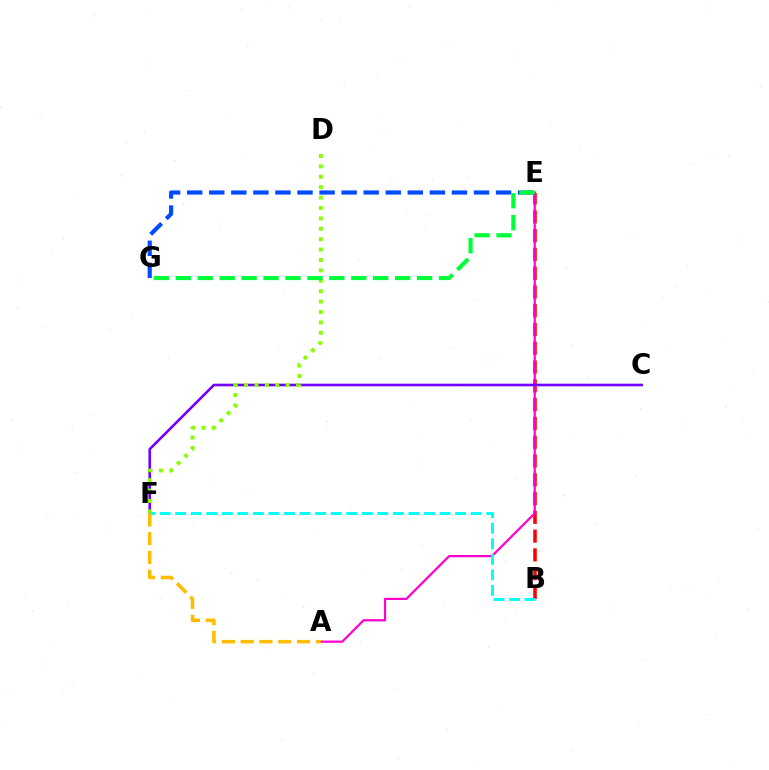{('B', 'E'): [{'color': '#ff0000', 'line_style': 'dashed', 'thickness': 2.55}], ('E', 'G'): [{'color': '#004bff', 'line_style': 'dashed', 'thickness': 3.0}, {'color': '#00ff39', 'line_style': 'dashed', 'thickness': 2.98}], ('A', 'E'): [{'color': '#ff00cf', 'line_style': 'solid', 'thickness': 1.6}], ('C', 'F'): [{'color': '#7200ff', 'line_style': 'solid', 'thickness': 1.88}], ('D', 'F'): [{'color': '#84ff00', 'line_style': 'dotted', 'thickness': 2.83}], ('B', 'F'): [{'color': '#00fff6', 'line_style': 'dashed', 'thickness': 2.11}], ('A', 'F'): [{'color': '#ffbd00', 'line_style': 'dashed', 'thickness': 2.55}]}